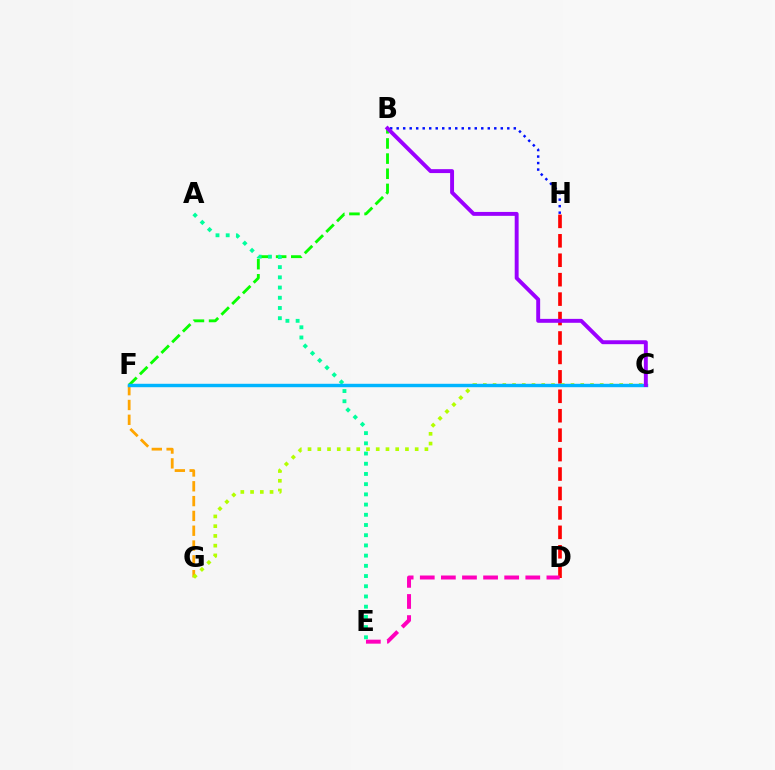{('F', 'G'): [{'color': '#ffa500', 'line_style': 'dashed', 'thickness': 2.01}], ('B', 'F'): [{'color': '#08ff00', 'line_style': 'dashed', 'thickness': 2.06}], ('A', 'E'): [{'color': '#00ff9d', 'line_style': 'dotted', 'thickness': 2.77}], ('D', 'H'): [{'color': '#ff0000', 'line_style': 'dashed', 'thickness': 2.64}], ('C', 'G'): [{'color': '#b3ff00', 'line_style': 'dotted', 'thickness': 2.65}], ('D', 'E'): [{'color': '#ff00bd', 'line_style': 'dashed', 'thickness': 2.87}], ('C', 'F'): [{'color': '#00b5ff', 'line_style': 'solid', 'thickness': 2.47}], ('B', 'H'): [{'color': '#0010ff', 'line_style': 'dotted', 'thickness': 1.77}], ('B', 'C'): [{'color': '#9b00ff', 'line_style': 'solid', 'thickness': 2.82}]}